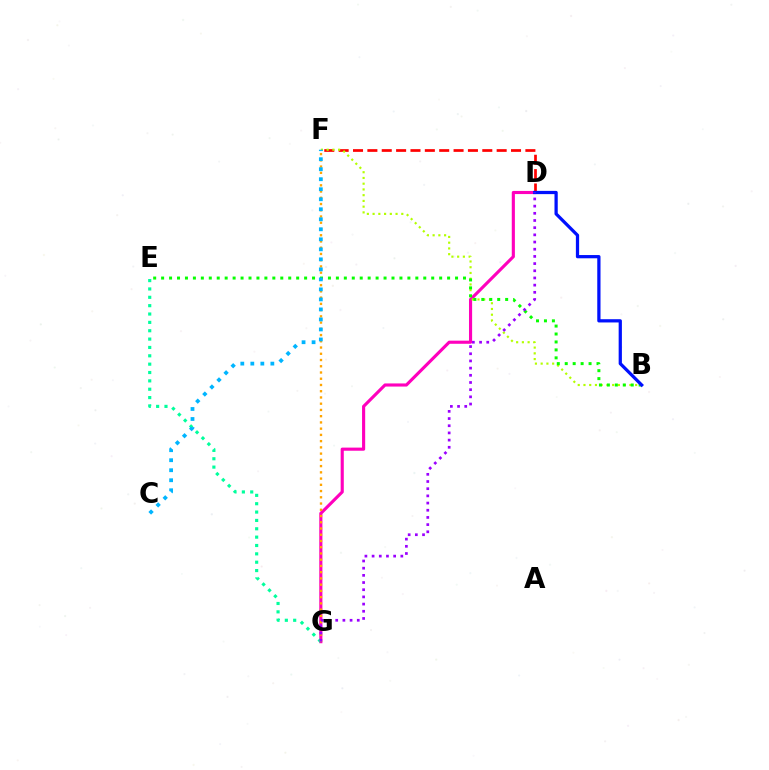{('D', 'F'): [{'color': '#ff0000', 'line_style': 'dashed', 'thickness': 1.95}], ('D', 'G'): [{'color': '#ff00bd', 'line_style': 'solid', 'thickness': 2.25}, {'color': '#9b00ff', 'line_style': 'dotted', 'thickness': 1.95}], ('E', 'G'): [{'color': '#00ff9d', 'line_style': 'dotted', 'thickness': 2.27}], ('F', 'G'): [{'color': '#ffa500', 'line_style': 'dotted', 'thickness': 1.7}], ('B', 'F'): [{'color': '#b3ff00', 'line_style': 'dotted', 'thickness': 1.56}], ('B', 'E'): [{'color': '#08ff00', 'line_style': 'dotted', 'thickness': 2.16}], ('C', 'F'): [{'color': '#00b5ff', 'line_style': 'dotted', 'thickness': 2.72}], ('B', 'D'): [{'color': '#0010ff', 'line_style': 'solid', 'thickness': 2.34}]}